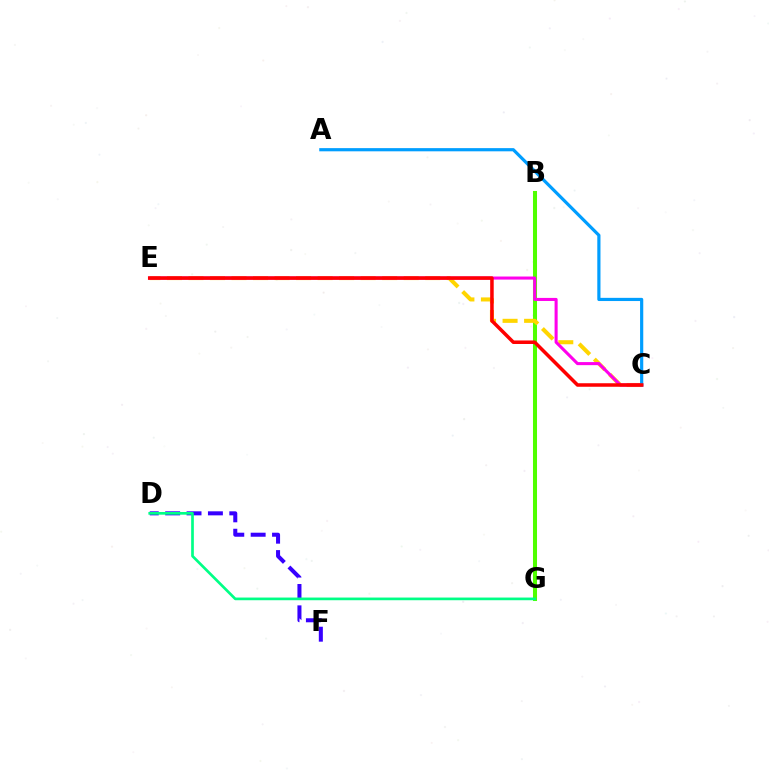{('B', 'G'): [{'color': '#4fff00', 'line_style': 'solid', 'thickness': 2.91}], ('C', 'E'): [{'color': '#ffd500', 'line_style': 'dashed', 'thickness': 2.92}, {'color': '#ff00ed', 'line_style': 'solid', 'thickness': 2.21}, {'color': '#ff0000', 'line_style': 'solid', 'thickness': 2.54}], ('A', 'C'): [{'color': '#009eff', 'line_style': 'solid', 'thickness': 2.29}], ('D', 'F'): [{'color': '#3700ff', 'line_style': 'dashed', 'thickness': 2.9}], ('D', 'G'): [{'color': '#00ff86', 'line_style': 'solid', 'thickness': 1.93}]}